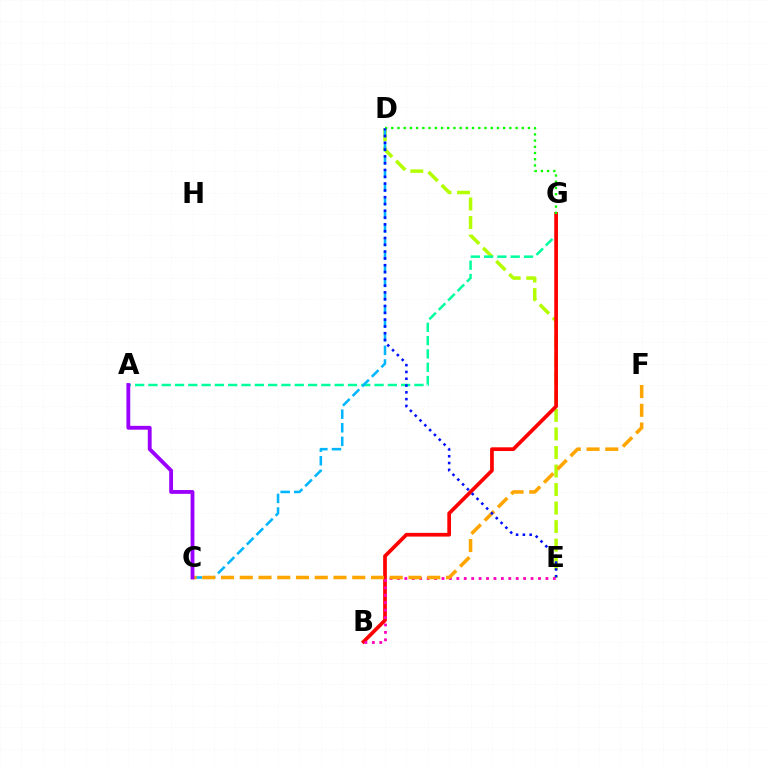{('D', 'E'): [{'color': '#b3ff00', 'line_style': 'dashed', 'thickness': 2.52}, {'color': '#0010ff', 'line_style': 'dotted', 'thickness': 1.85}], ('A', 'G'): [{'color': '#00ff9d', 'line_style': 'dashed', 'thickness': 1.81}], ('C', 'D'): [{'color': '#00b5ff', 'line_style': 'dashed', 'thickness': 1.85}], ('B', 'G'): [{'color': '#ff0000', 'line_style': 'solid', 'thickness': 2.67}], ('D', 'G'): [{'color': '#08ff00', 'line_style': 'dotted', 'thickness': 1.69}], ('B', 'E'): [{'color': '#ff00bd', 'line_style': 'dotted', 'thickness': 2.02}], ('C', 'F'): [{'color': '#ffa500', 'line_style': 'dashed', 'thickness': 2.55}], ('A', 'C'): [{'color': '#9b00ff', 'line_style': 'solid', 'thickness': 2.76}]}